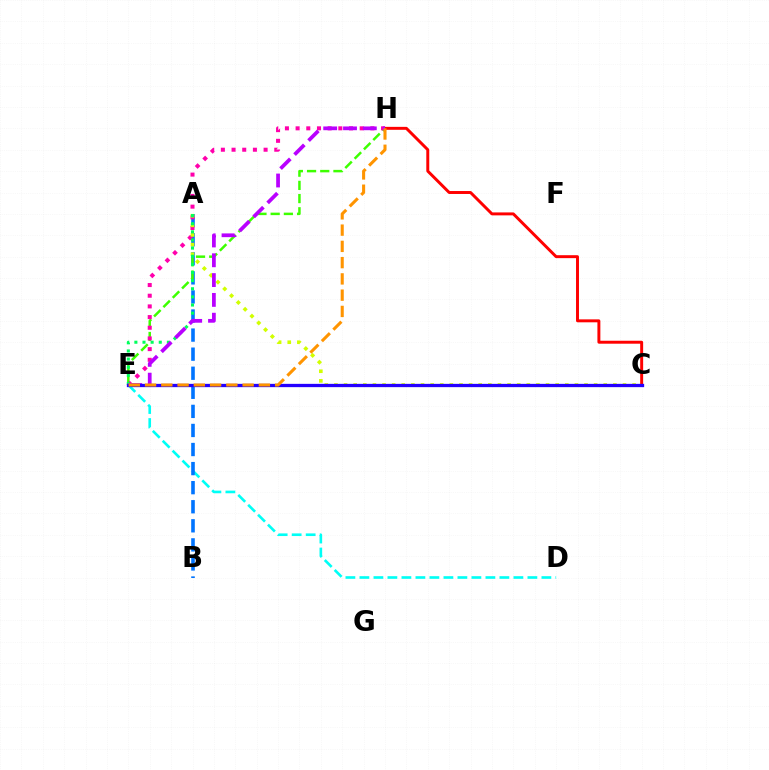{('D', 'E'): [{'color': '#00fff6', 'line_style': 'dashed', 'thickness': 1.9}], ('A', 'B'): [{'color': '#0074ff', 'line_style': 'dashed', 'thickness': 2.59}], ('E', 'H'): [{'color': '#3dff00', 'line_style': 'dashed', 'thickness': 1.79}, {'color': '#ff00ac', 'line_style': 'dotted', 'thickness': 2.9}, {'color': '#b900ff', 'line_style': 'dashed', 'thickness': 2.69}, {'color': '#ff9400', 'line_style': 'dashed', 'thickness': 2.21}], ('C', 'H'): [{'color': '#ff0000', 'line_style': 'solid', 'thickness': 2.13}], ('A', 'C'): [{'color': '#d1ff00', 'line_style': 'dotted', 'thickness': 2.61}], ('A', 'E'): [{'color': '#00ff5c', 'line_style': 'dotted', 'thickness': 2.21}], ('C', 'E'): [{'color': '#2500ff', 'line_style': 'solid', 'thickness': 2.37}]}